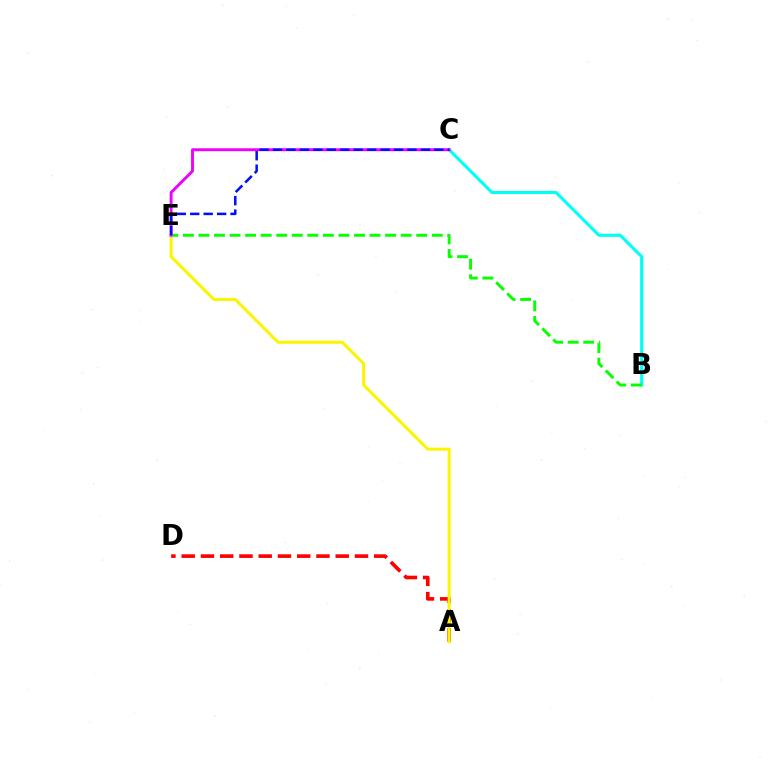{('B', 'C'): [{'color': '#00fff6', 'line_style': 'solid', 'thickness': 2.24}], ('B', 'E'): [{'color': '#08ff00', 'line_style': 'dashed', 'thickness': 2.11}], ('A', 'D'): [{'color': '#ff0000', 'line_style': 'dashed', 'thickness': 2.62}], ('A', 'E'): [{'color': '#fcf500', 'line_style': 'solid', 'thickness': 2.19}], ('C', 'E'): [{'color': '#ee00ff', 'line_style': 'solid', 'thickness': 2.09}, {'color': '#0010ff', 'line_style': 'dashed', 'thickness': 1.83}]}